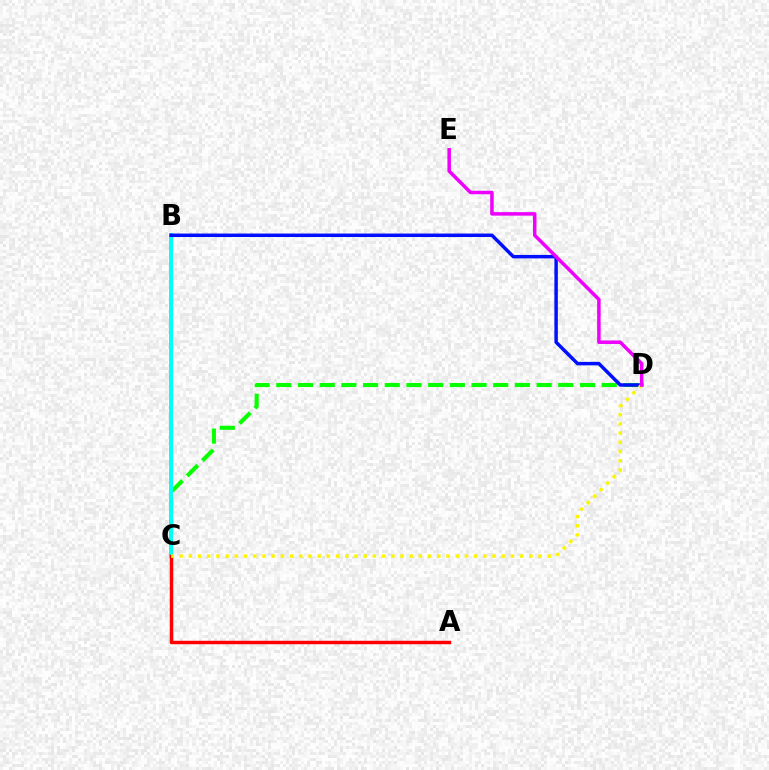{('C', 'D'): [{'color': '#08ff00', 'line_style': 'dashed', 'thickness': 2.95}, {'color': '#fcf500', 'line_style': 'dotted', 'thickness': 2.5}], ('B', 'C'): [{'color': '#00fff6', 'line_style': 'solid', 'thickness': 2.84}], ('B', 'D'): [{'color': '#0010ff', 'line_style': 'solid', 'thickness': 2.5}], ('A', 'C'): [{'color': '#ff0000', 'line_style': 'solid', 'thickness': 2.49}], ('D', 'E'): [{'color': '#ee00ff', 'line_style': 'solid', 'thickness': 2.52}]}